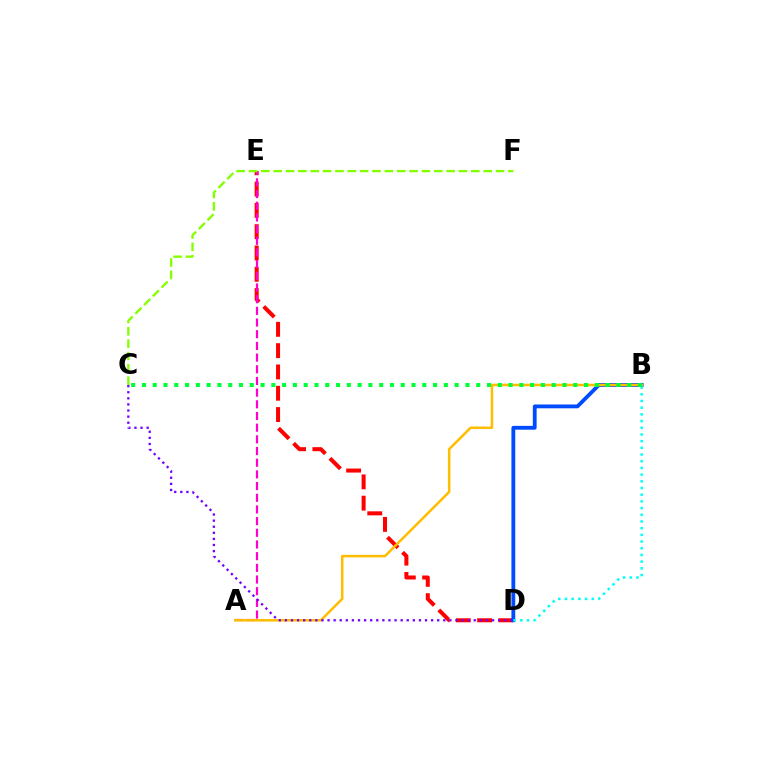{('D', 'E'): [{'color': '#ff0000', 'line_style': 'dashed', 'thickness': 2.89}], ('A', 'E'): [{'color': '#ff00cf', 'line_style': 'dashed', 'thickness': 1.59}], ('B', 'D'): [{'color': '#004bff', 'line_style': 'solid', 'thickness': 2.75}, {'color': '#00fff6', 'line_style': 'dotted', 'thickness': 1.82}], ('A', 'B'): [{'color': '#ffbd00', 'line_style': 'solid', 'thickness': 1.81}], ('C', 'D'): [{'color': '#7200ff', 'line_style': 'dotted', 'thickness': 1.66}], ('C', 'F'): [{'color': '#84ff00', 'line_style': 'dashed', 'thickness': 1.68}], ('B', 'C'): [{'color': '#00ff39', 'line_style': 'dotted', 'thickness': 2.93}]}